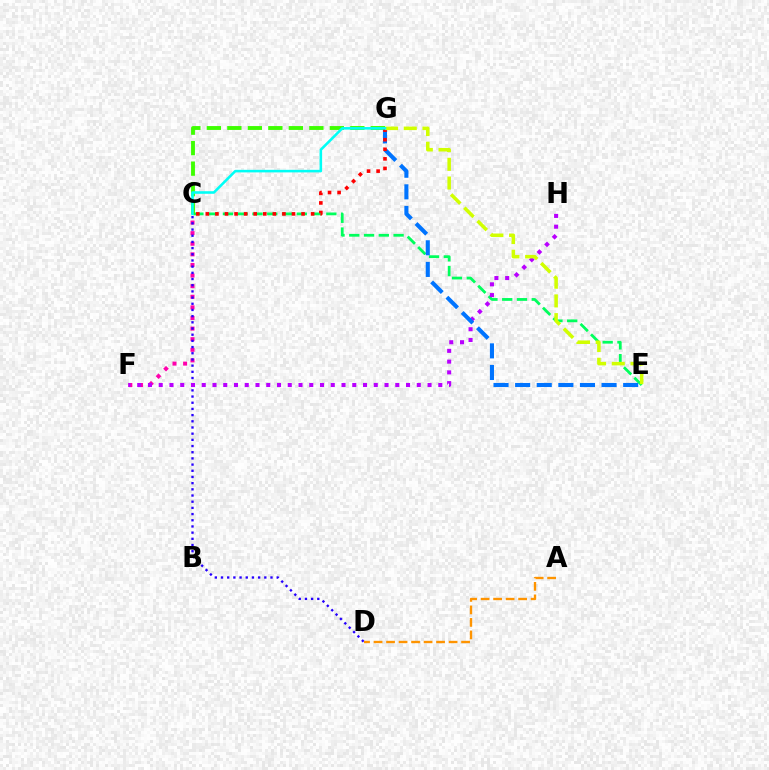{('C', 'F'): [{'color': '#ff00ac', 'line_style': 'dotted', 'thickness': 2.88}], ('C', 'D'): [{'color': '#2500ff', 'line_style': 'dotted', 'thickness': 1.68}], ('C', 'E'): [{'color': '#00ff5c', 'line_style': 'dashed', 'thickness': 2.01}], ('F', 'H'): [{'color': '#b900ff', 'line_style': 'dotted', 'thickness': 2.92}], ('E', 'G'): [{'color': '#0074ff', 'line_style': 'dashed', 'thickness': 2.94}, {'color': '#d1ff00', 'line_style': 'dashed', 'thickness': 2.54}], ('C', 'G'): [{'color': '#3dff00', 'line_style': 'dashed', 'thickness': 2.78}, {'color': '#ff0000', 'line_style': 'dotted', 'thickness': 2.6}, {'color': '#00fff6', 'line_style': 'solid', 'thickness': 1.85}], ('A', 'D'): [{'color': '#ff9400', 'line_style': 'dashed', 'thickness': 1.7}]}